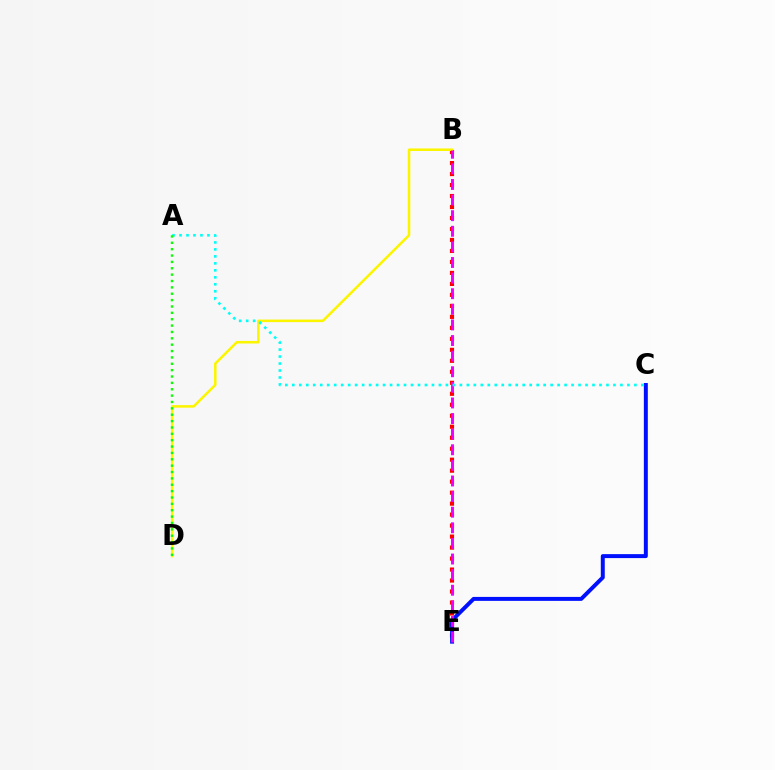{('B', 'E'): [{'color': '#ff0000', 'line_style': 'dotted', 'thickness': 2.98}, {'color': '#ee00ff', 'line_style': 'dashed', 'thickness': 2.12}], ('C', 'E'): [{'color': '#0010ff', 'line_style': 'solid', 'thickness': 2.85}], ('B', 'D'): [{'color': '#fcf500', 'line_style': 'solid', 'thickness': 1.83}], ('A', 'C'): [{'color': '#00fff6', 'line_style': 'dotted', 'thickness': 1.9}], ('A', 'D'): [{'color': '#08ff00', 'line_style': 'dotted', 'thickness': 1.73}]}